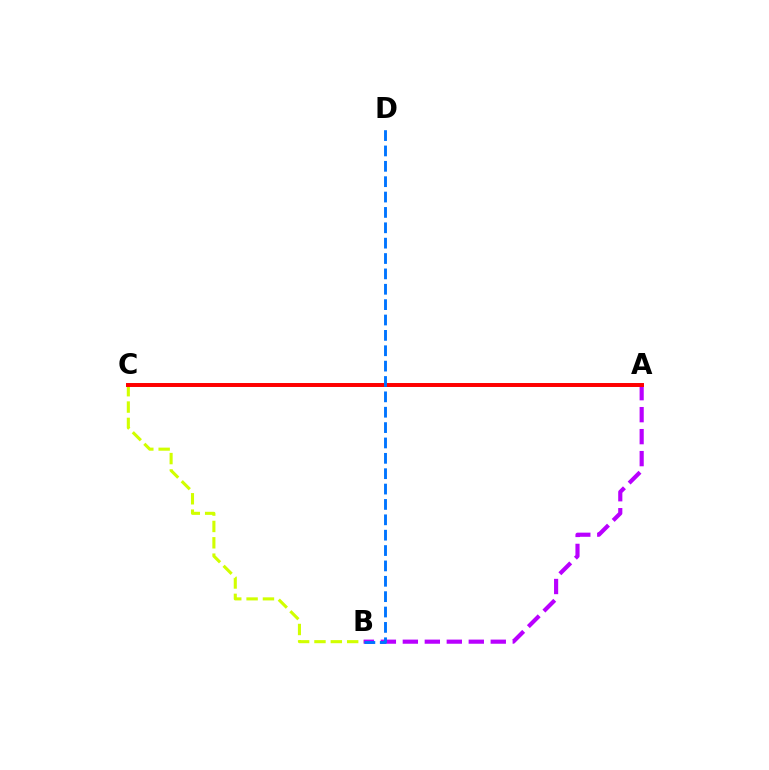{('B', 'C'): [{'color': '#d1ff00', 'line_style': 'dashed', 'thickness': 2.22}], ('A', 'C'): [{'color': '#00ff5c', 'line_style': 'solid', 'thickness': 1.71}, {'color': '#ff0000', 'line_style': 'solid', 'thickness': 2.85}], ('A', 'B'): [{'color': '#b900ff', 'line_style': 'dashed', 'thickness': 2.99}], ('B', 'D'): [{'color': '#0074ff', 'line_style': 'dashed', 'thickness': 2.09}]}